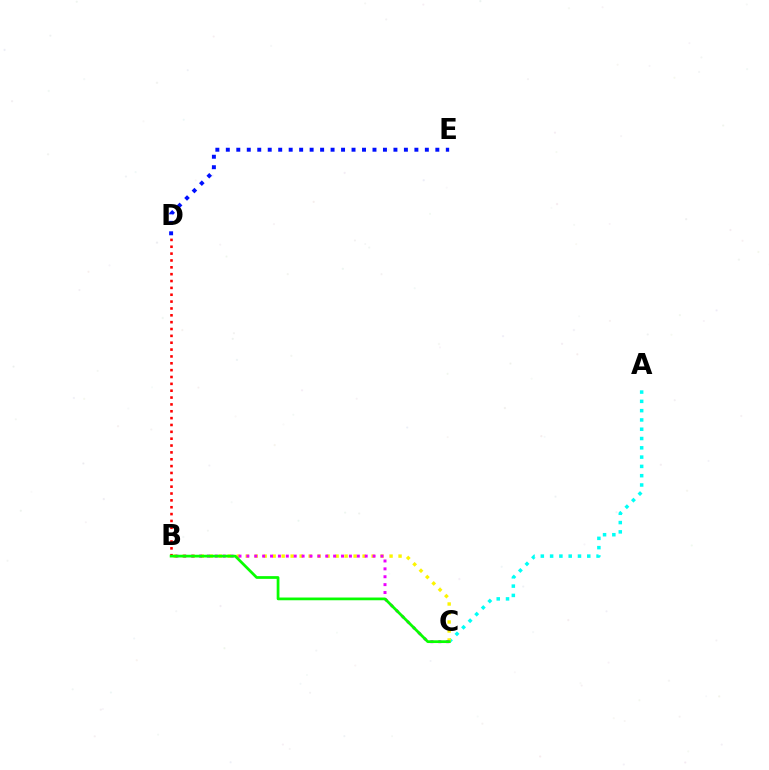{('A', 'C'): [{'color': '#00fff6', 'line_style': 'dotted', 'thickness': 2.52}], ('B', 'D'): [{'color': '#ff0000', 'line_style': 'dotted', 'thickness': 1.86}], ('B', 'C'): [{'color': '#fcf500', 'line_style': 'dotted', 'thickness': 2.44}, {'color': '#ee00ff', 'line_style': 'dotted', 'thickness': 2.14}, {'color': '#08ff00', 'line_style': 'solid', 'thickness': 1.97}], ('D', 'E'): [{'color': '#0010ff', 'line_style': 'dotted', 'thickness': 2.85}]}